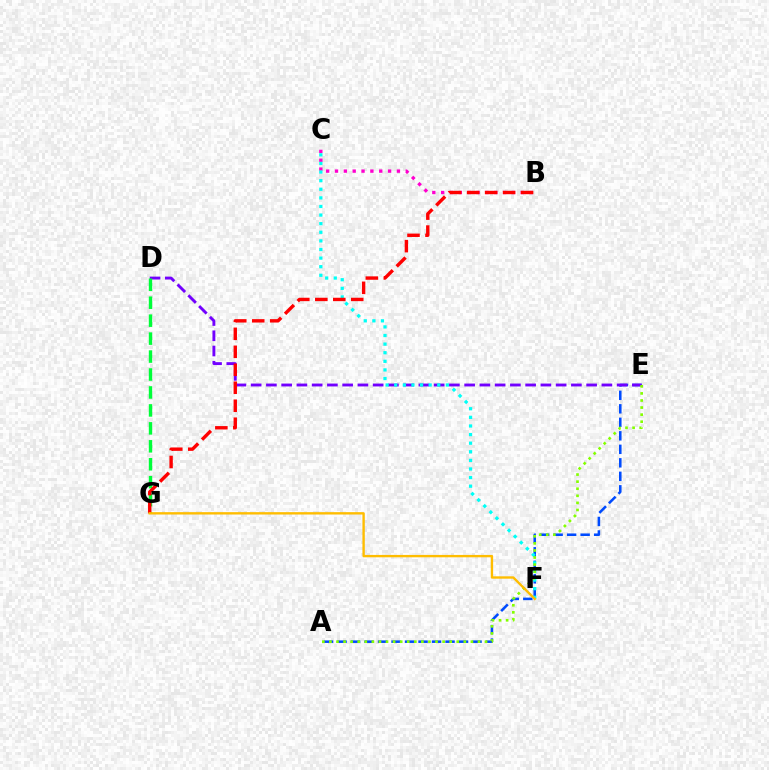{('B', 'C'): [{'color': '#ff00cf', 'line_style': 'dotted', 'thickness': 2.4}], ('A', 'E'): [{'color': '#004bff', 'line_style': 'dashed', 'thickness': 1.83}, {'color': '#84ff00', 'line_style': 'dotted', 'thickness': 1.92}], ('D', 'E'): [{'color': '#7200ff', 'line_style': 'dashed', 'thickness': 2.07}], ('D', 'G'): [{'color': '#00ff39', 'line_style': 'dashed', 'thickness': 2.44}], ('C', 'F'): [{'color': '#00fff6', 'line_style': 'dotted', 'thickness': 2.34}], ('B', 'G'): [{'color': '#ff0000', 'line_style': 'dashed', 'thickness': 2.44}], ('F', 'G'): [{'color': '#ffbd00', 'line_style': 'solid', 'thickness': 1.71}]}